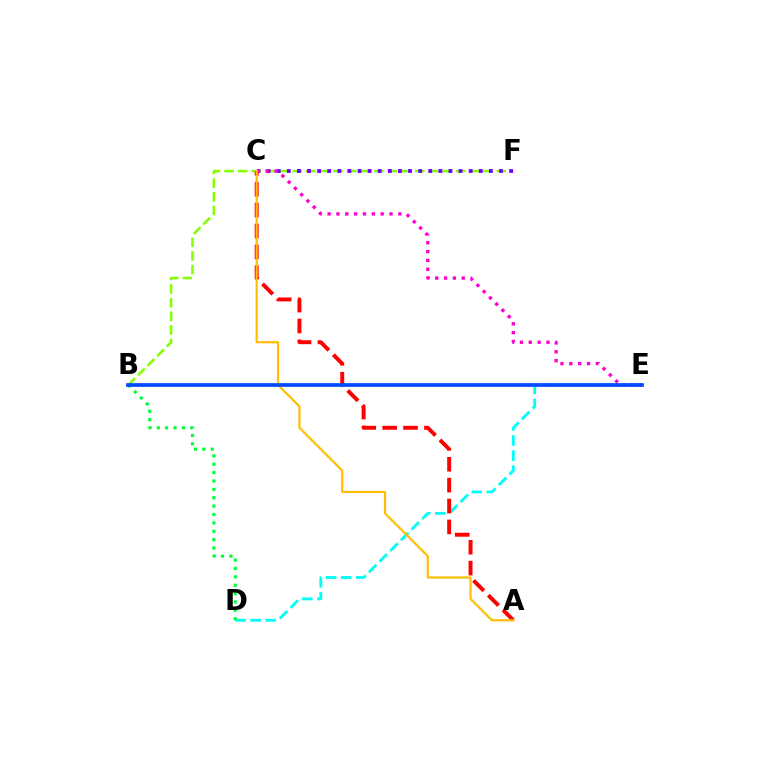{('D', 'E'): [{'color': '#00fff6', 'line_style': 'dashed', 'thickness': 2.05}], ('B', 'F'): [{'color': '#84ff00', 'line_style': 'dashed', 'thickness': 1.85}], ('C', 'F'): [{'color': '#7200ff', 'line_style': 'dotted', 'thickness': 2.75}], ('A', 'C'): [{'color': '#ff0000', 'line_style': 'dashed', 'thickness': 2.84}, {'color': '#ffbd00', 'line_style': 'solid', 'thickness': 1.56}], ('B', 'D'): [{'color': '#00ff39', 'line_style': 'dotted', 'thickness': 2.27}], ('C', 'E'): [{'color': '#ff00cf', 'line_style': 'dotted', 'thickness': 2.4}], ('B', 'E'): [{'color': '#004bff', 'line_style': 'solid', 'thickness': 2.68}]}